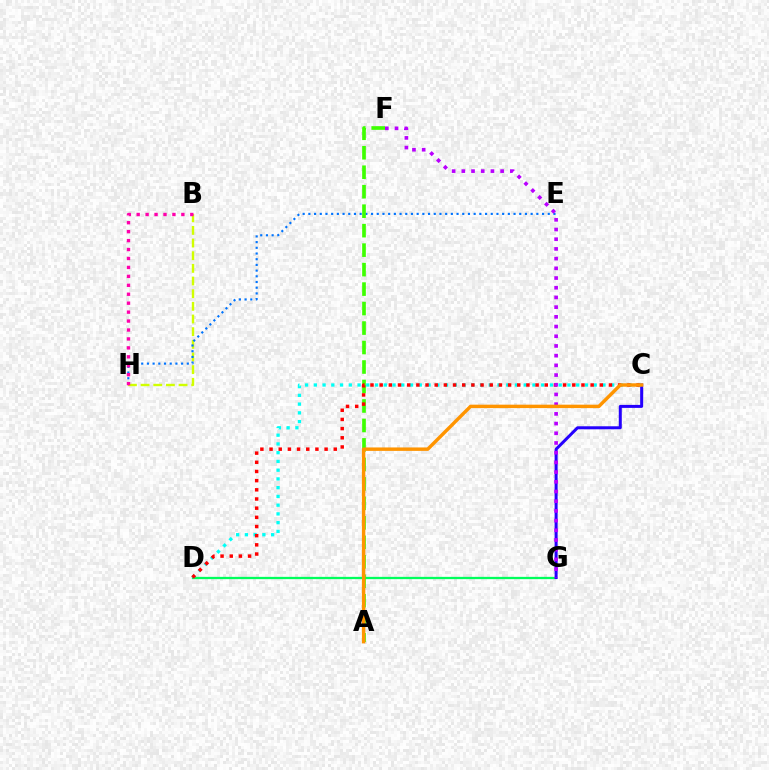{('D', 'G'): [{'color': '#00ff5c', 'line_style': 'solid', 'thickness': 1.64}], ('B', 'H'): [{'color': '#d1ff00', 'line_style': 'dashed', 'thickness': 1.72}, {'color': '#ff00ac', 'line_style': 'dotted', 'thickness': 2.43}], ('E', 'H'): [{'color': '#0074ff', 'line_style': 'dotted', 'thickness': 1.55}], ('C', 'G'): [{'color': '#2500ff', 'line_style': 'solid', 'thickness': 2.16}], ('A', 'F'): [{'color': '#3dff00', 'line_style': 'dashed', 'thickness': 2.65}], ('C', 'D'): [{'color': '#00fff6', 'line_style': 'dotted', 'thickness': 2.38}, {'color': '#ff0000', 'line_style': 'dotted', 'thickness': 2.49}], ('F', 'G'): [{'color': '#b900ff', 'line_style': 'dotted', 'thickness': 2.64}], ('A', 'C'): [{'color': '#ff9400', 'line_style': 'solid', 'thickness': 2.47}]}